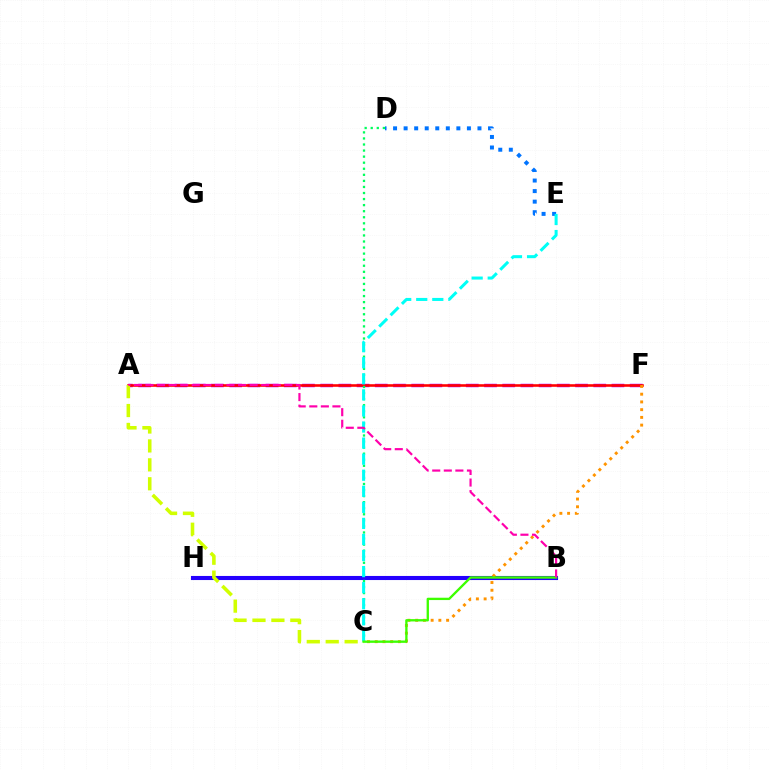{('B', 'H'): [{'color': '#2500ff', 'line_style': 'solid', 'thickness': 2.94}], ('A', 'F'): [{'color': '#b900ff', 'line_style': 'dashed', 'thickness': 2.47}, {'color': '#ff0000', 'line_style': 'solid', 'thickness': 1.86}], ('A', 'C'): [{'color': '#d1ff00', 'line_style': 'dashed', 'thickness': 2.57}], ('D', 'E'): [{'color': '#0074ff', 'line_style': 'dotted', 'thickness': 2.87}], ('C', 'D'): [{'color': '#00ff5c', 'line_style': 'dotted', 'thickness': 1.65}], ('C', 'F'): [{'color': '#ff9400', 'line_style': 'dotted', 'thickness': 2.1}], ('C', 'E'): [{'color': '#00fff6', 'line_style': 'dashed', 'thickness': 2.18}], ('B', 'C'): [{'color': '#3dff00', 'line_style': 'solid', 'thickness': 1.68}], ('A', 'B'): [{'color': '#ff00ac', 'line_style': 'dashed', 'thickness': 1.57}]}